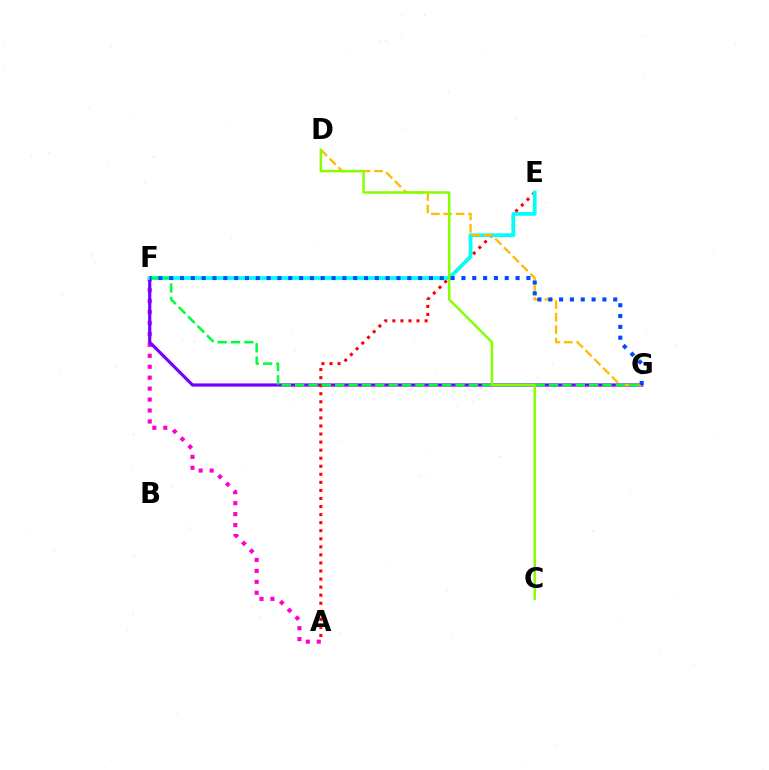{('A', 'F'): [{'color': '#ff00cf', 'line_style': 'dotted', 'thickness': 2.97}], ('F', 'G'): [{'color': '#7200ff', 'line_style': 'solid', 'thickness': 2.29}, {'color': '#00ff39', 'line_style': 'dashed', 'thickness': 1.82}, {'color': '#004bff', 'line_style': 'dotted', 'thickness': 2.94}], ('A', 'E'): [{'color': '#ff0000', 'line_style': 'dotted', 'thickness': 2.19}], ('E', 'F'): [{'color': '#00fff6', 'line_style': 'solid', 'thickness': 2.69}], ('D', 'G'): [{'color': '#ffbd00', 'line_style': 'dashed', 'thickness': 1.69}], ('C', 'D'): [{'color': '#84ff00', 'line_style': 'solid', 'thickness': 1.78}]}